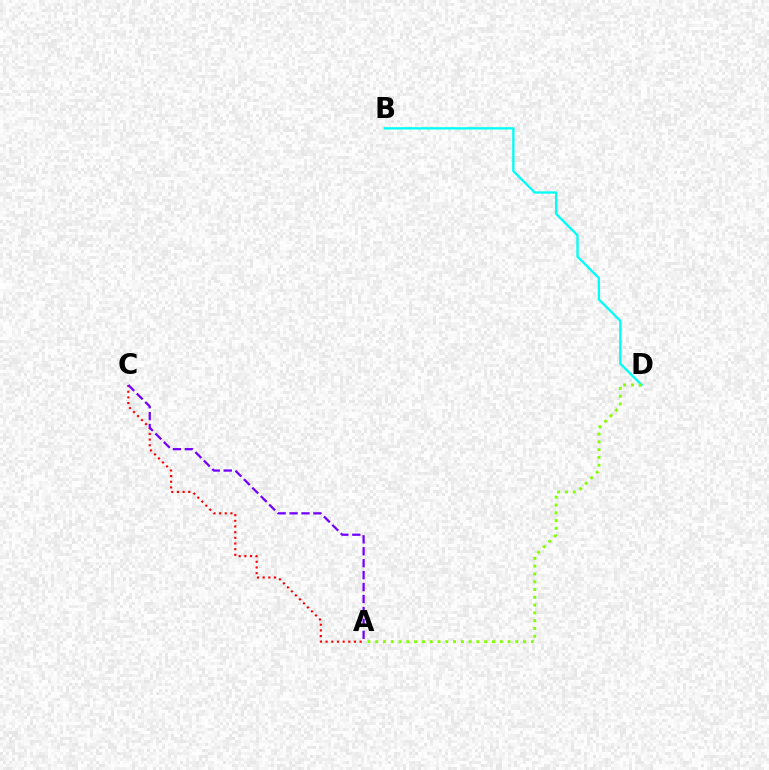{('A', 'C'): [{'color': '#ff0000', 'line_style': 'dotted', 'thickness': 1.54}, {'color': '#7200ff', 'line_style': 'dashed', 'thickness': 1.62}], ('B', 'D'): [{'color': '#00fff6', 'line_style': 'solid', 'thickness': 1.67}], ('A', 'D'): [{'color': '#84ff00', 'line_style': 'dotted', 'thickness': 2.11}]}